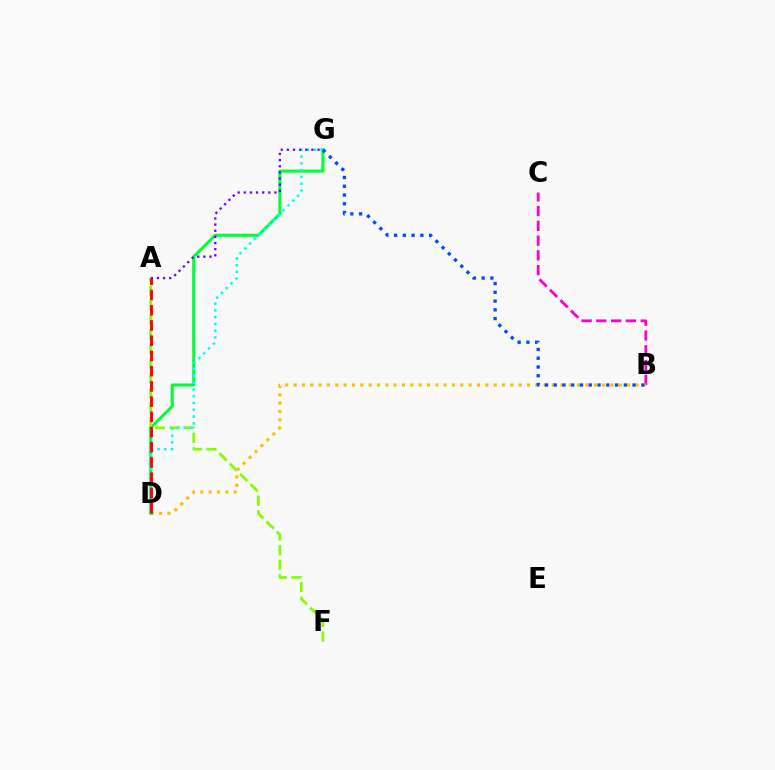{('B', 'C'): [{'color': '#ff00cf', 'line_style': 'dashed', 'thickness': 2.01}], ('B', 'D'): [{'color': '#ffbd00', 'line_style': 'dotted', 'thickness': 2.27}], ('D', 'G'): [{'color': '#00ff39', 'line_style': 'solid', 'thickness': 2.22}, {'color': '#00fff6', 'line_style': 'dotted', 'thickness': 1.84}], ('A', 'F'): [{'color': '#84ff00', 'line_style': 'dashed', 'thickness': 1.99}], ('B', 'G'): [{'color': '#004bff', 'line_style': 'dotted', 'thickness': 2.38}], ('A', 'G'): [{'color': '#7200ff', 'line_style': 'dotted', 'thickness': 1.67}], ('A', 'D'): [{'color': '#ff0000', 'line_style': 'dashed', 'thickness': 2.07}]}